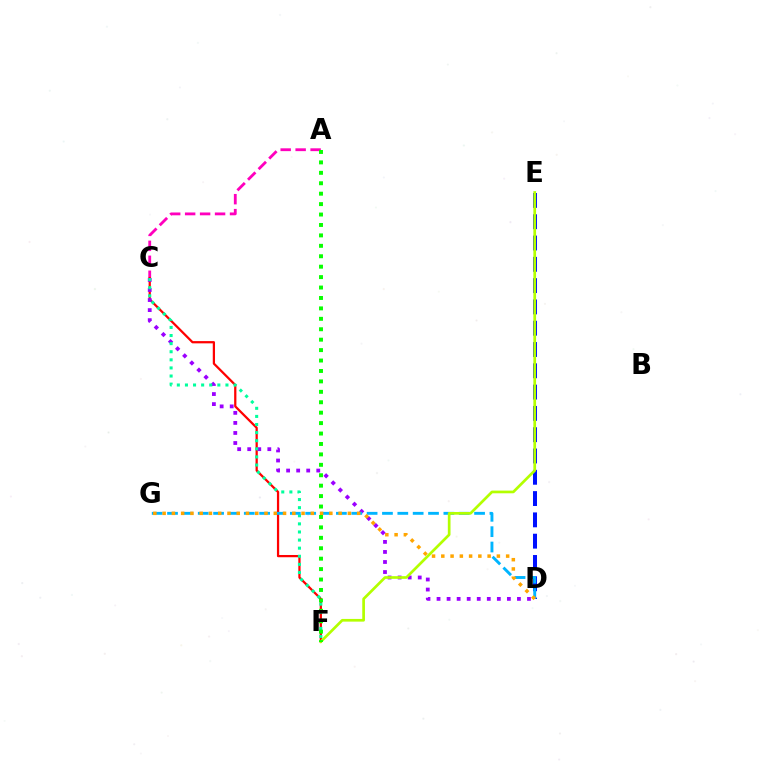{('A', 'C'): [{'color': '#ff00bd', 'line_style': 'dashed', 'thickness': 2.03}], ('C', 'F'): [{'color': '#ff0000', 'line_style': 'solid', 'thickness': 1.62}, {'color': '#00ff9d', 'line_style': 'dotted', 'thickness': 2.2}], ('C', 'D'): [{'color': '#9b00ff', 'line_style': 'dotted', 'thickness': 2.73}], ('D', 'E'): [{'color': '#0010ff', 'line_style': 'dashed', 'thickness': 2.89}], ('D', 'G'): [{'color': '#00b5ff', 'line_style': 'dashed', 'thickness': 2.09}, {'color': '#ffa500', 'line_style': 'dotted', 'thickness': 2.52}], ('E', 'F'): [{'color': '#b3ff00', 'line_style': 'solid', 'thickness': 1.94}], ('A', 'F'): [{'color': '#08ff00', 'line_style': 'dotted', 'thickness': 2.83}]}